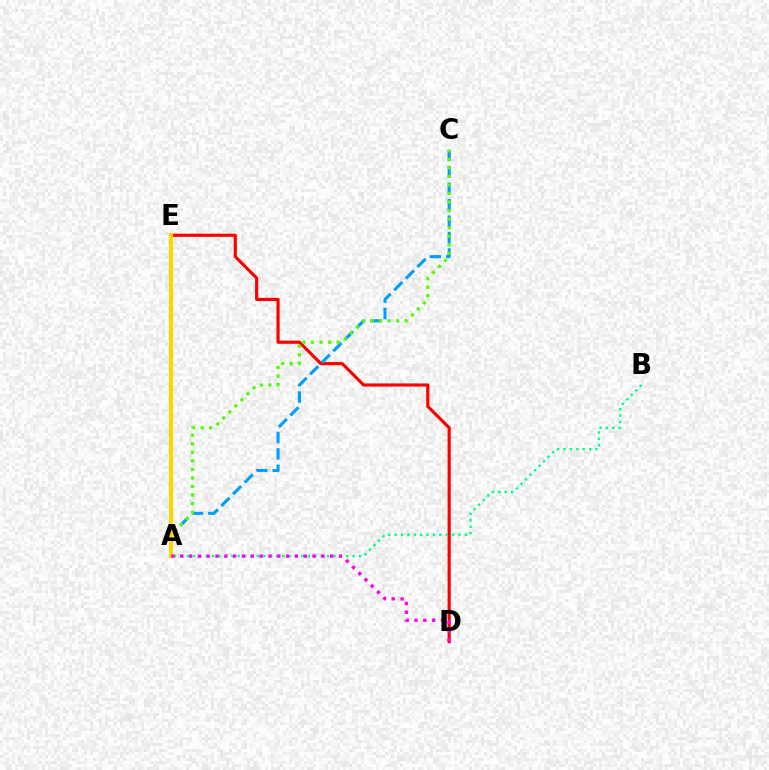{('D', 'E'): [{'color': '#ff0000', 'line_style': 'solid', 'thickness': 2.27}], ('A', 'C'): [{'color': '#009eff', 'line_style': 'dashed', 'thickness': 2.23}, {'color': '#4fff00', 'line_style': 'dotted', 'thickness': 2.32}], ('A', 'E'): [{'color': '#3700ff', 'line_style': 'solid', 'thickness': 2.1}, {'color': '#ffd500', 'line_style': 'solid', 'thickness': 2.95}], ('A', 'B'): [{'color': '#00ff86', 'line_style': 'dotted', 'thickness': 1.73}], ('A', 'D'): [{'color': '#ff00ed', 'line_style': 'dotted', 'thickness': 2.4}]}